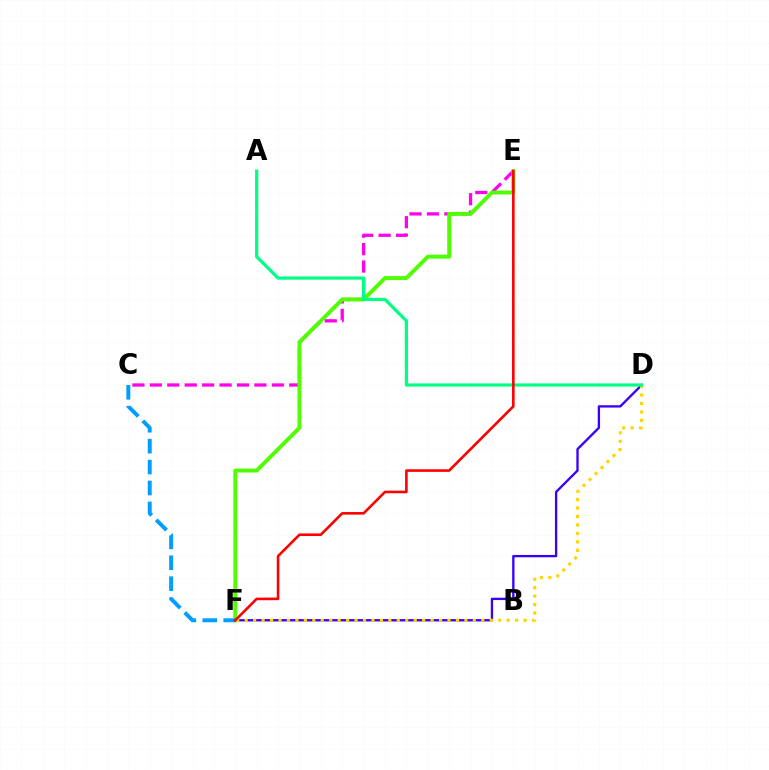{('C', 'E'): [{'color': '#ff00ed', 'line_style': 'dashed', 'thickness': 2.37}], ('E', 'F'): [{'color': '#4fff00', 'line_style': 'solid', 'thickness': 2.81}, {'color': '#ff0000', 'line_style': 'solid', 'thickness': 1.88}], ('D', 'F'): [{'color': '#3700ff', 'line_style': 'solid', 'thickness': 1.68}, {'color': '#ffd500', 'line_style': 'dotted', 'thickness': 2.3}], ('C', 'F'): [{'color': '#009eff', 'line_style': 'dashed', 'thickness': 2.84}], ('A', 'D'): [{'color': '#00ff86', 'line_style': 'solid', 'thickness': 2.31}]}